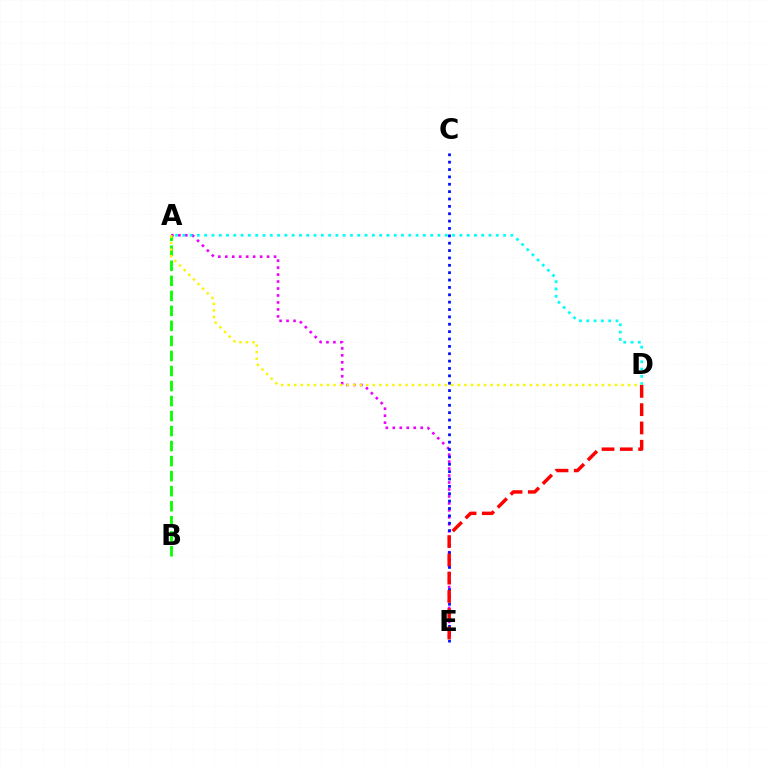{('A', 'E'): [{'color': '#ee00ff', 'line_style': 'dotted', 'thickness': 1.89}], ('A', 'D'): [{'color': '#00fff6', 'line_style': 'dotted', 'thickness': 1.98}, {'color': '#fcf500', 'line_style': 'dotted', 'thickness': 1.78}], ('A', 'B'): [{'color': '#08ff00', 'line_style': 'dashed', 'thickness': 2.04}], ('C', 'E'): [{'color': '#0010ff', 'line_style': 'dotted', 'thickness': 2.0}], ('D', 'E'): [{'color': '#ff0000', 'line_style': 'dashed', 'thickness': 2.48}]}